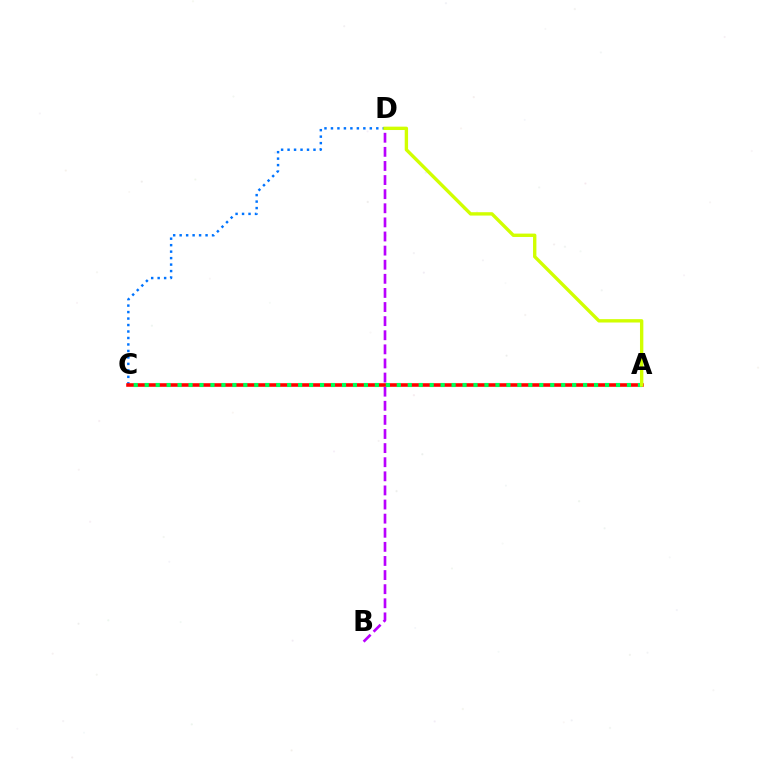{('C', 'D'): [{'color': '#0074ff', 'line_style': 'dotted', 'thickness': 1.76}], ('B', 'D'): [{'color': '#b900ff', 'line_style': 'dashed', 'thickness': 1.92}], ('A', 'C'): [{'color': '#ff0000', 'line_style': 'solid', 'thickness': 2.58}, {'color': '#00ff5c', 'line_style': 'dotted', 'thickness': 2.98}], ('A', 'D'): [{'color': '#d1ff00', 'line_style': 'solid', 'thickness': 2.42}]}